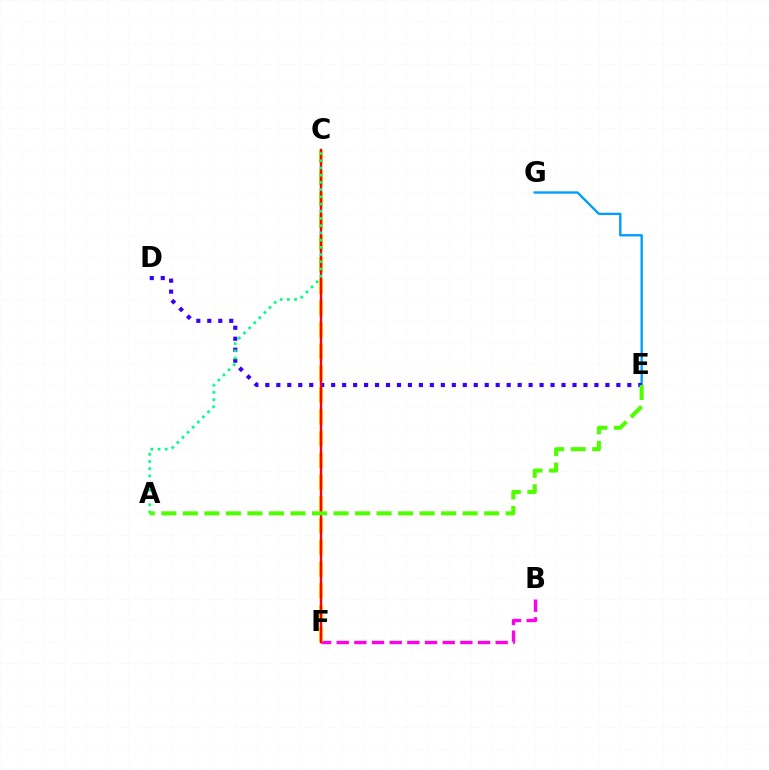{('E', 'G'): [{'color': '#009eff', 'line_style': 'solid', 'thickness': 1.7}], ('D', 'E'): [{'color': '#3700ff', 'line_style': 'dotted', 'thickness': 2.98}], ('B', 'F'): [{'color': '#ff00ed', 'line_style': 'dashed', 'thickness': 2.4}], ('C', 'F'): [{'color': '#ffd500', 'line_style': 'dashed', 'thickness': 2.96}, {'color': '#ff0000', 'line_style': 'solid', 'thickness': 1.72}], ('A', 'C'): [{'color': '#00ff86', 'line_style': 'dotted', 'thickness': 1.96}], ('A', 'E'): [{'color': '#4fff00', 'line_style': 'dashed', 'thickness': 2.92}]}